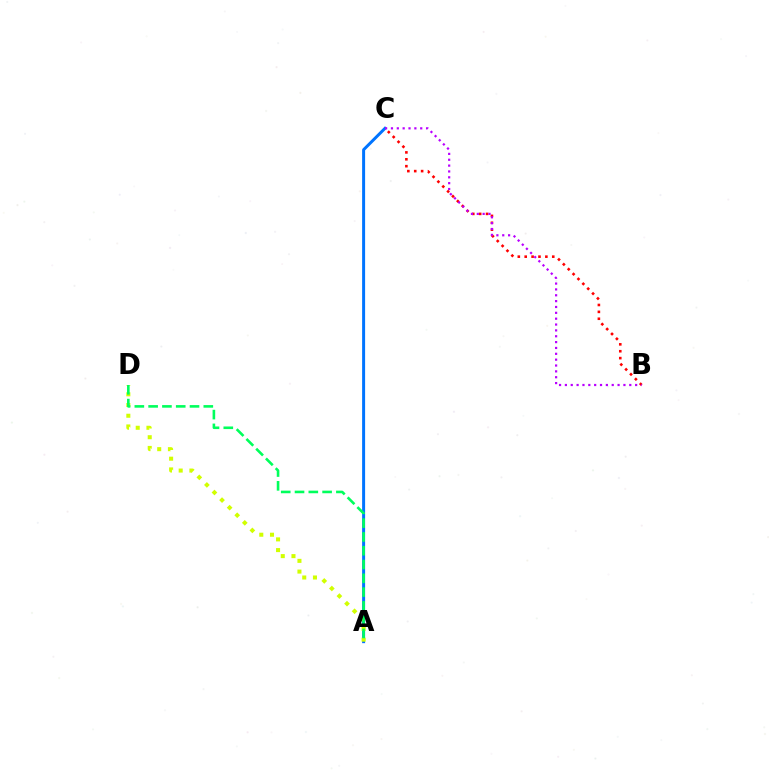{('B', 'C'): [{'color': '#ff0000', 'line_style': 'dotted', 'thickness': 1.87}, {'color': '#b900ff', 'line_style': 'dotted', 'thickness': 1.59}], ('A', 'C'): [{'color': '#0074ff', 'line_style': 'solid', 'thickness': 2.15}], ('A', 'D'): [{'color': '#d1ff00', 'line_style': 'dotted', 'thickness': 2.91}, {'color': '#00ff5c', 'line_style': 'dashed', 'thickness': 1.87}]}